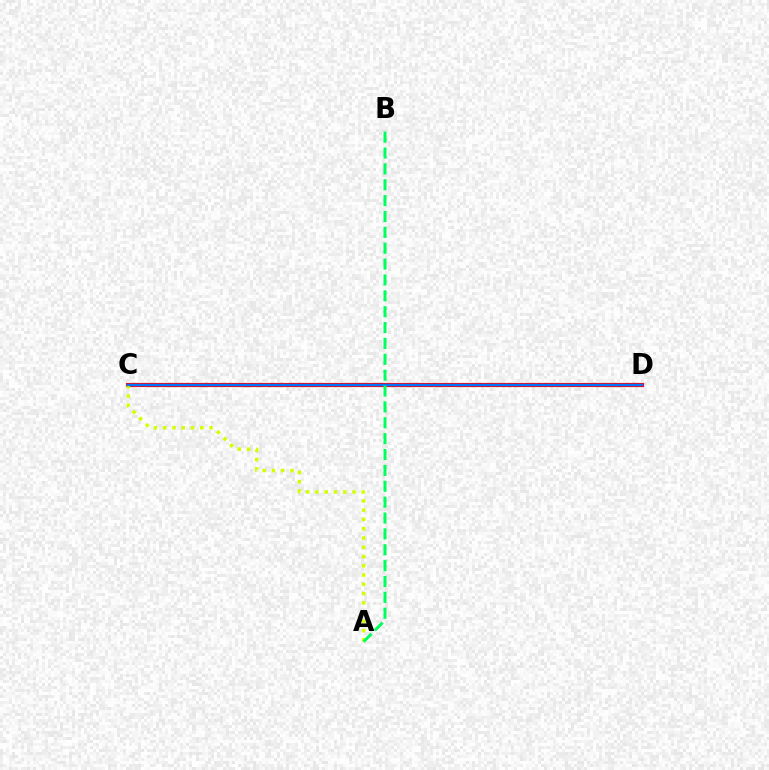{('C', 'D'): [{'color': '#b900ff', 'line_style': 'solid', 'thickness': 2.72}, {'color': '#ff0000', 'line_style': 'solid', 'thickness': 3.0}, {'color': '#0074ff', 'line_style': 'solid', 'thickness': 1.79}], ('A', 'C'): [{'color': '#d1ff00', 'line_style': 'dotted', 'thickness': 2.52}], ('A', 'B'): [{'color': '#00ff5c', 'line_style': 'dashed', 'thickness': 2.16}]}